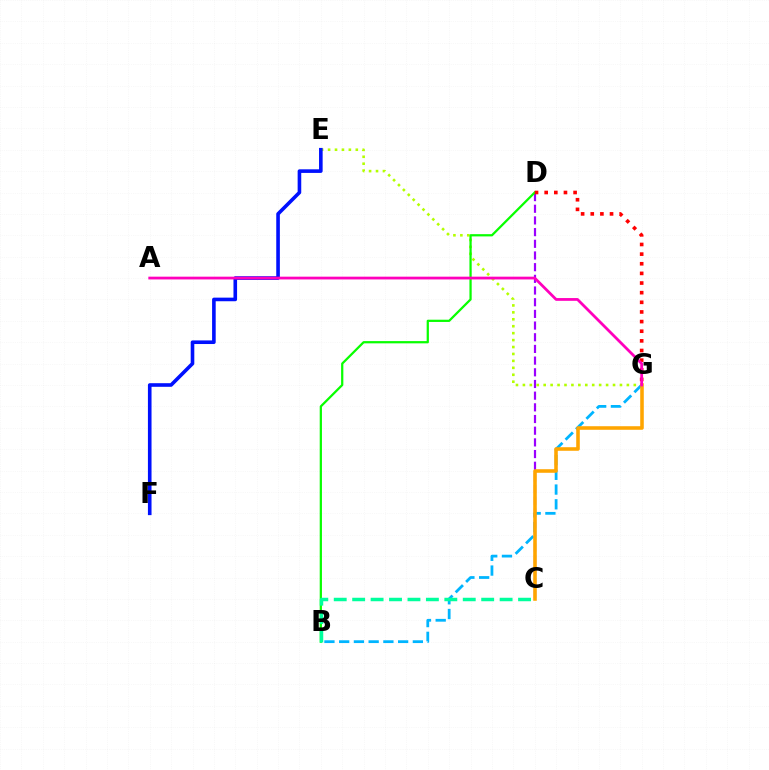{('B', 'G'): [{'color': '#00b5ff', 'line_style': 'dashed', 'thickness': 2.0}], ('C', 'D'): [{'color': '#9b00ff', 'line_style': 'dashed', 'thickness': 1.59}], ('E', 'G'): [{'color': '#b3ff00', 'line_style': 'dotted', 'thickness': 1.88}], ('E', 'F'): [{'color': '#0010ff', 'line_style': 'solid', 'thickness': 2.6}], ('B', 'D'): [{'color': '#08ff00', 'line_style': 'solid', 'thickness': 1.62}], ('C', 'G'): [{'color': '#ffa500', 'line_style': 'solid', 'thickness': 2.57}], ('B', 'C'): [{'color': '#00ff9d', 'line_style': 'dashed', 'thickness': 2.5}], ('D', 'G'): [{'color': '#ff0000', 'line_style': 'dotted', 'thickness': 2.62}], ('A', 'G'): [{'color': '#ff00bd', 'line_style': 'solid', 'thickness': 2.0}]}